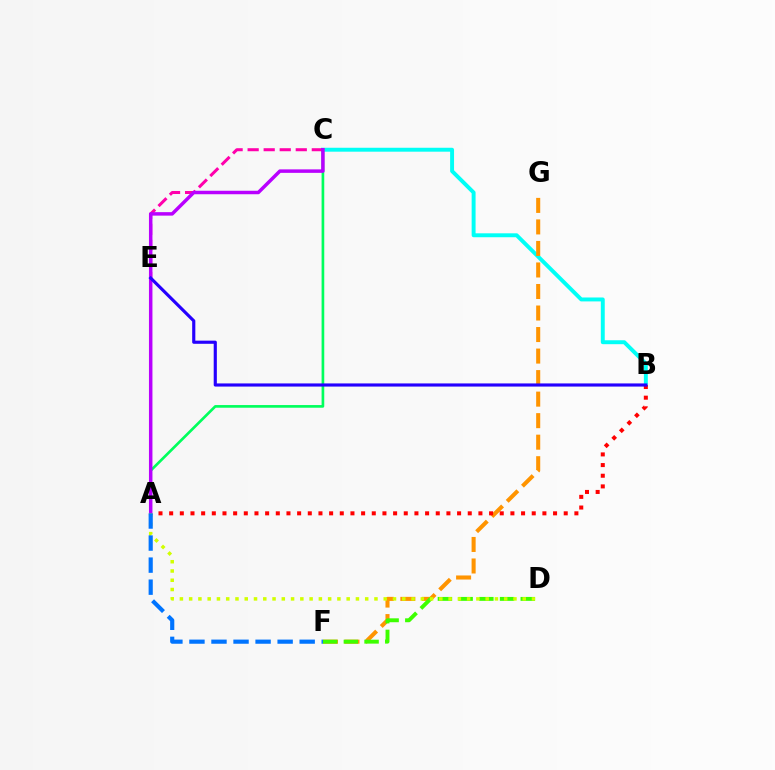{('B', 'C'): [{'color': '#00fff6', 'line_style': 'solid', 'thickness': 2.82}], ('A', 'C'): [{'color': '#00ff5c', 'line_style': 'solid', 'thickness': 1.92}, {'color': '#b900ff', 'line_style': 'solid', 'thickness': 2.51}], ('F', 'G'): [{'color': '#ff9400', 'line_style': 'dashed', 'thickness': 2.92}], ('A', 'B'): [{'color': '#ff0000', 'line_style': 'dotted', 'thickness': 2.9}], ('D', 'F'): [{'color': '#3dff00', 'line_style': 'dashed', 'thickness': 2.81}], ('C', 'E'): [{'color': '#ff00ac', 'line_style': 'dashed', 'thickness': 2.18}], ('A', 'D'): [{'color': '#d1ff00', 'line_style': 'dotted', 'thickness': 2.52}], ('A', 'F'): [{'color': '#0074ff', 'line_style': 'dashed', 'thickness': 2.99}], ('B', 'E'): [{'color': '#2500ff', 'line_style': 'solid', 'thickness': 2.27}]}